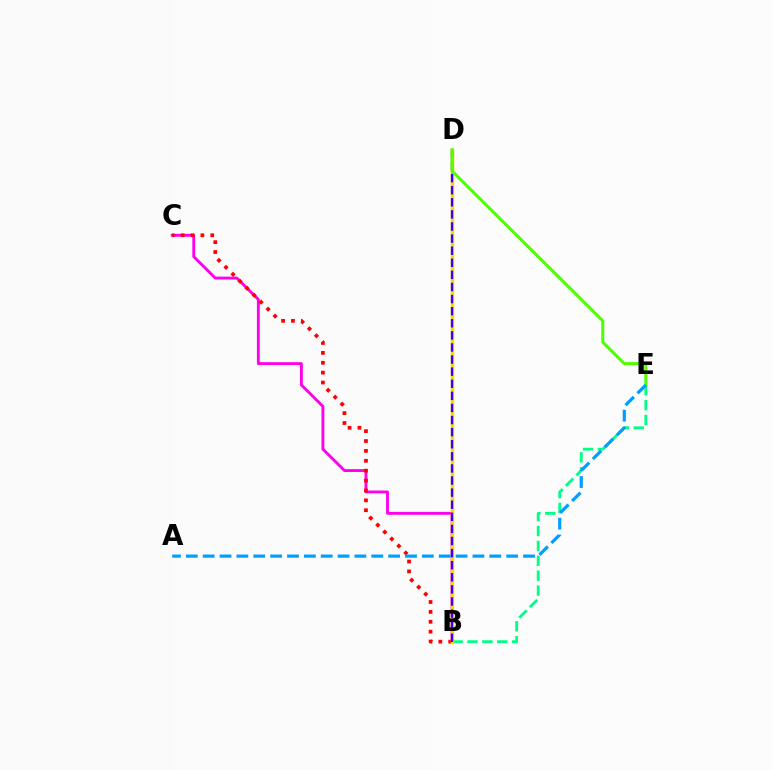{('B', 'C'): [{'color': '#ff00ed', 'line_style': 'solid', 'thickness': 2.06}, {'color': '#ff0000', 'line_style': 'dotted', 'thickness': 2.69}], ('B', 'E'): [{'color': '#00ff86', 'line_style': 'dashed', 'thickness': 2.02}], ('B', 'D'): [{'color': '#ffd500', 'line_style': 'solid', 'thickness': 2.48}, {'color': '#3700ff', 'line_style': 'dashed', 'thickness': 1.64}], ('D', 'E'): [{'color': '#4fff00', 'line_style': 'solid', 'thickness': 2.19}], ('A', 'E'): [{'color': '#009eff', 'line_style': 'dashed', 'thickness': 2.29}]}